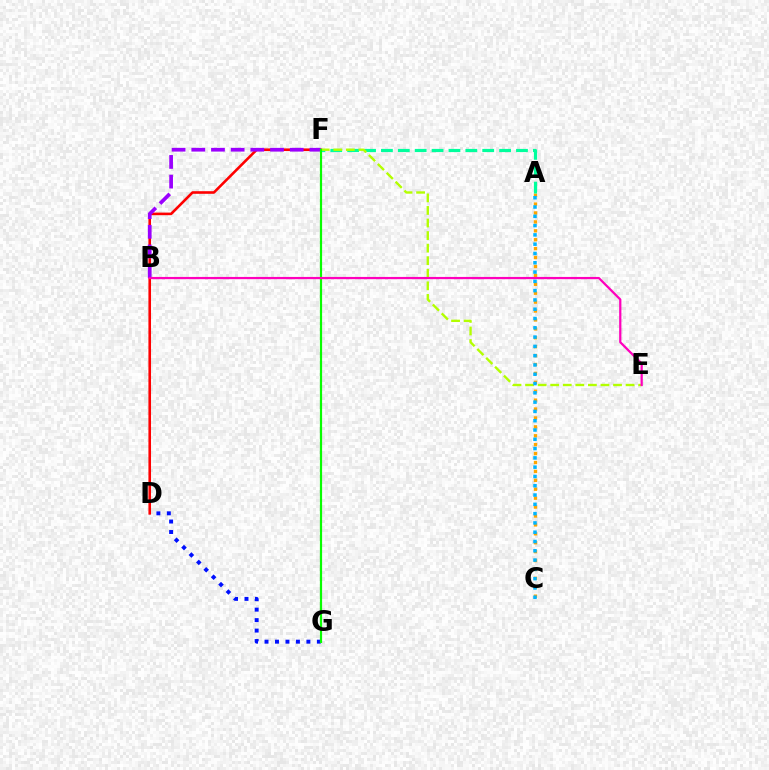{('A', 'C'): [{'color': '#ffa500', 'line_style': 'dotted', 'thickness': 2.42}, {'color': '#00b5ff', 'line_style': 'dotted', 'thickness': 2.52}], ('D', 'G'): [{'color': '#0010ff', 'line_style': 'dotted', 'thickness': 2.84}], ('A', 'F'): [{'color': '#00ff9d', 'line_style': 'dashed', 'thickness': 2.29}], ('D', 'F'): [{'color': '#ff0000', 'line_style': 'solid', 'thickness': 1.87}], ('E', 'F'): [{'color': '#b3ff00', 'line_style': 'dashed', 'thickness': 1.71}], ('B', 'F'): [{'color': '#9b00ff', 'line_style': 'dashed', 'thickness': 2.67}], ('F', 'G'): [{'color': '#08ff00', 'line_style': 'solid', 'thickness': 1.59}], ('B', 'E'): [{'color': '#ff00bd', 'line_style': 'solid', 'thickness': 1.61}]}